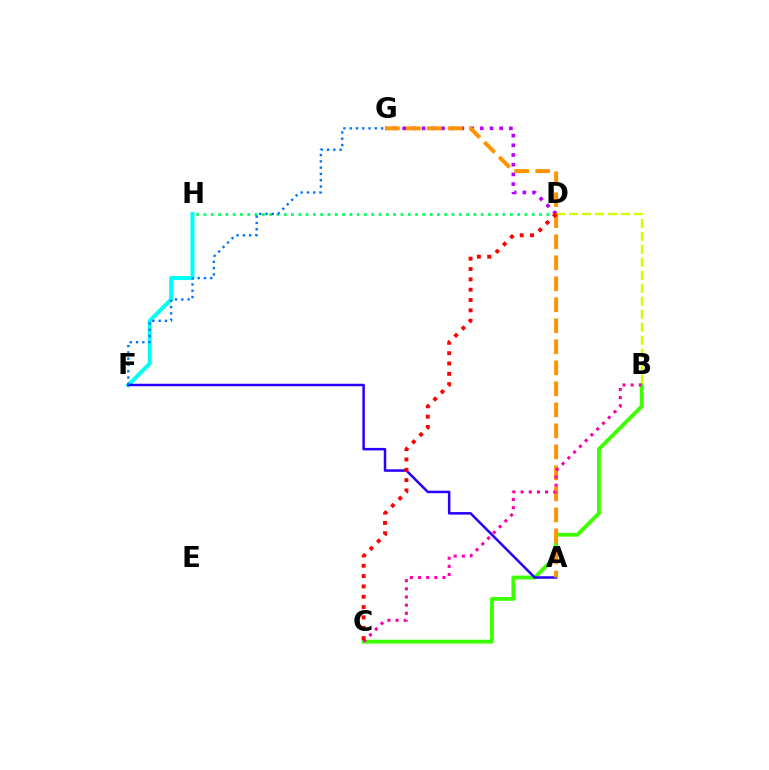{('F', 'H'): [{'color': '#00fff6', 'line_style': 'solid', 'thickness': 2.89}], ('D', 'H'): [{'color': '#00ff5c', 'line_style': 'dotted', 'thickness': 1.98}], ('B', 'C'): [{'color': '#3dff00', 'line_style': 'solid', 'thickness': 2.76}, {'color': '#ff00ac', 'line_style': 'dotted', 'thickness': 2.22}], ('A', 'F'): [{'color': '#2500ff', 'line_style': 'solid', 'thickness': 1.8}], ('B', 'D'): [{'color': '#d1ff00', 'line_style': 'dashed', 'thickness': 1.76}], ('D', 'G'): [{'color': '#b900ff', 'line_style': 'dotted', 'thickness': 2.64}], ('A', 'G'): [{'color': '#ff9400', 'line_style': 'dashed', 'thickness': 2.85}], ('F', 'G'): [{'color': '#0074ff', 'line_style': 'dotted', 'thickness': 1.71}], ('C', 'D'): [{'color': '#ff0000', 'line_style': 'dotted', 'thickness': 2.81}]}